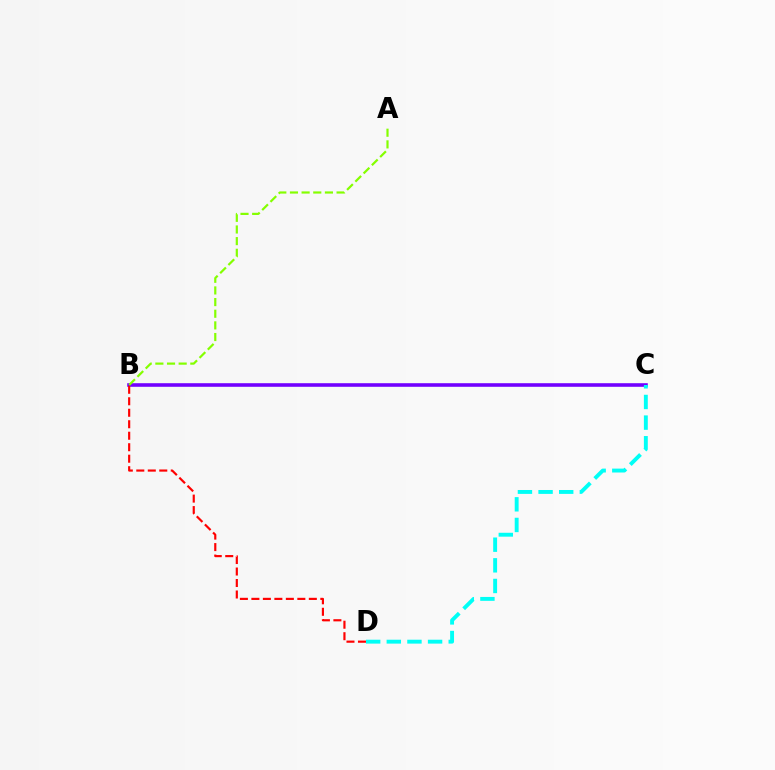{('B', 'C'): [{'color': '#7200ff', 'line_style': 'solid', 'thickness': 2.58}], ('C', 'D'): [{'color': '#00fff6', 'line_style': 'dashed', 'thickness': 2.8}], ('A', 'B'): [{'color': '#84ff00', 'line_style': 'dashed', 'thickness': 1.58}], ('B', 'D'): [{'color': '#ff0000', 'line_style': 'dashed', 'thickness': 1.56}]}